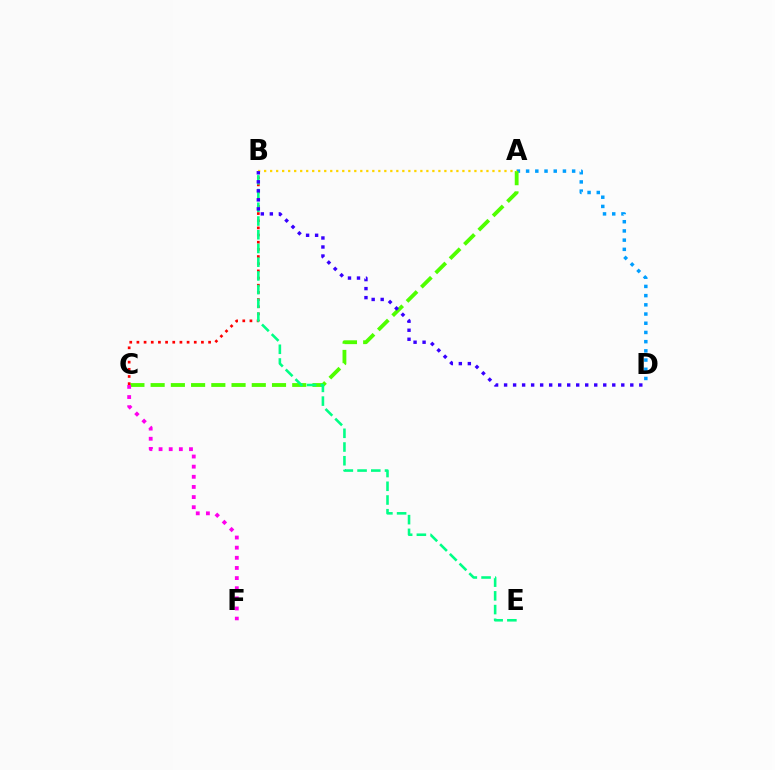{('A', 'D'): [{'color': '#009eff', 'line_style': 'dotted', 'thickness': 2.5}], ('A', 'C'): [{'color': '#4fff00', 'line_style': 'dashed', 'thickness': 2.75}], ('B', 'C'): [{'color': '#ff0000', 'line_style': 'dotted', 'thickness': 1.95}], ('B', 'E'): [{'color': '#00ff86', 'line_style': 'dashed', 'thickness': 1.86}], ('A', 'B'): [{'color': '#ffd500', 'line_style': 'dotted', 'thickness': 1.63}], ('B', 'D'): [{'color': '#3700ff', 'line_style': 'dotted', 'thickness': 2.45}], ('C', 'F'): [{'color': '#ff00ed', 'line_style': 'dotted', 'thickness': 2.75}]}